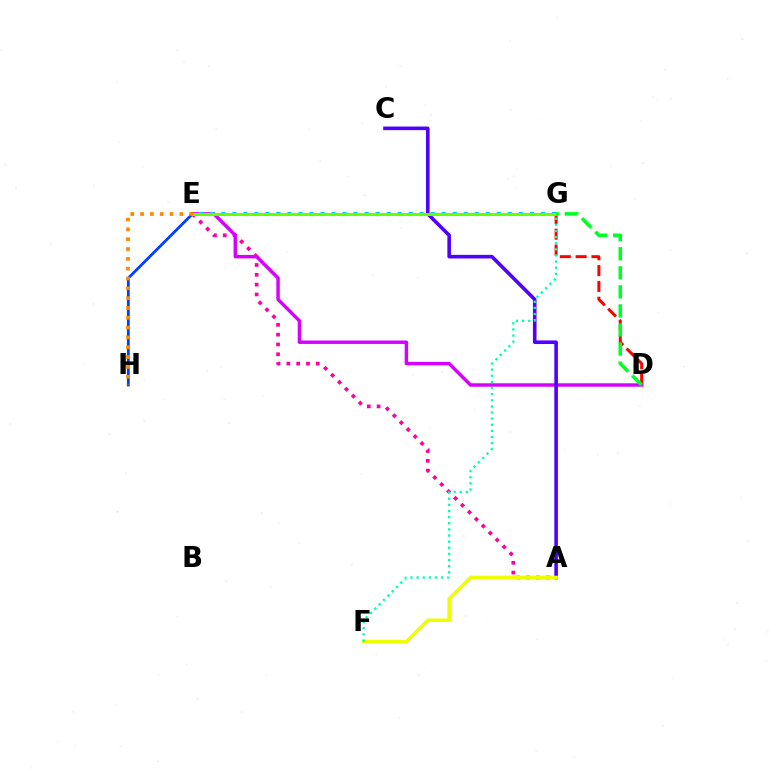{('A', 'E'): [{'color': '#ff00a0', 'line_style': 'dotted', 'thickness': 2.67}], ('D', 'G'): [{'color': '#ff0000', 'line_style': 'dashed', 'thickness': 2.15}, {'color': '#00ff27', 'line_style': 'dashed', 'thickness': 2.59}], ('D', 'E'): [{'color': '#d600ff', 'line_style': 'solid', 'thickness': 2.48}], ('E', 'H'): [{'color': '#003fff', 'line_style': 'solid', 'thickness': 2.01}, {'color': '#ff8800', 'line_style': 'dotted', 'thickness': 2.67}], ('E', 'G'): [{'color': '#00c7ff', 'line_style': 'dotted', 'thickness': 2.99}, {'color': '#66ff00', 'line_style': 'solid', 'thickness': 2.11}], ('A', 'C'): [{'color': '#4f00ff', 'line_style': 'solid', 'thickness': 2.6}], ('A', 'F'): [{'color': '#eeff00', 'line_style': 'solid', 'thickness': 2.6}], ('F', 'G'): [{'color': '#00ffaf', 'line_style': 'dotted', 'thickness': 1.67}]}